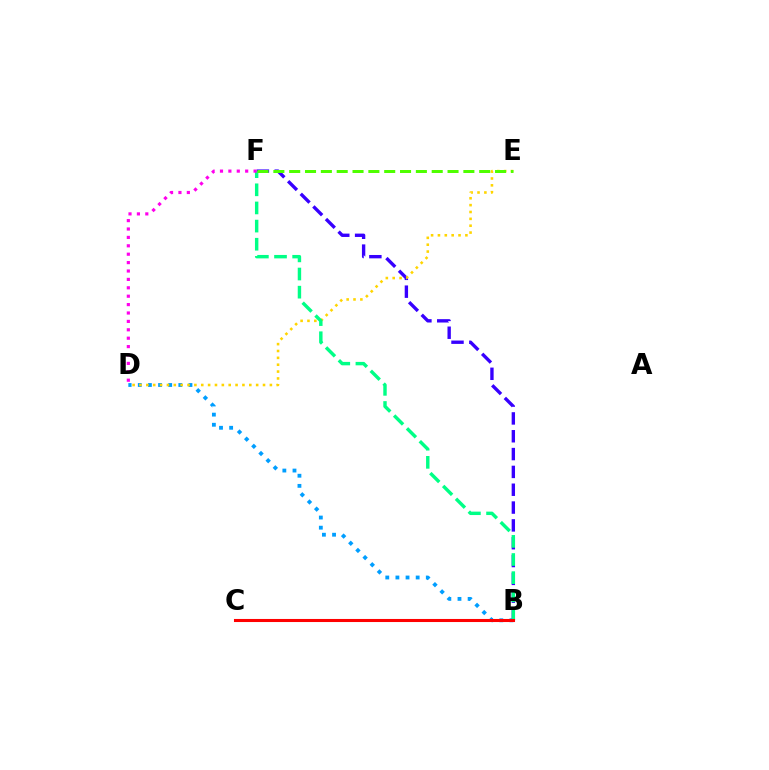{('B', 'D'): [{'color': '#009eff', 'line_style': 'dotted', 'thickness': 2.75}], ('B', 'F'): [{'color': '#3700ff', 'line_style': 'dashed', 'thickness': 2.42}, {'color': '#00ff86', 'line_style': 'dashed', 'thickness': 2.46}], ('D', 'E'): [{'color': '#ffd500', 'line_style': 'dotted', 'thickness': 1.86}], ('D', 'F'): [{'color': '#ff00ed', 'line_style': 'dotted', 'thickness': 2.28}], ('E', 'F'): [{'color': '#4fff00', 'line_style': 'dashed', 'thickness': 2.15}], ('B', 'C'): [{'color': '#ff0000', 'line_style': 'solid', 'thickness': 2.21}]}